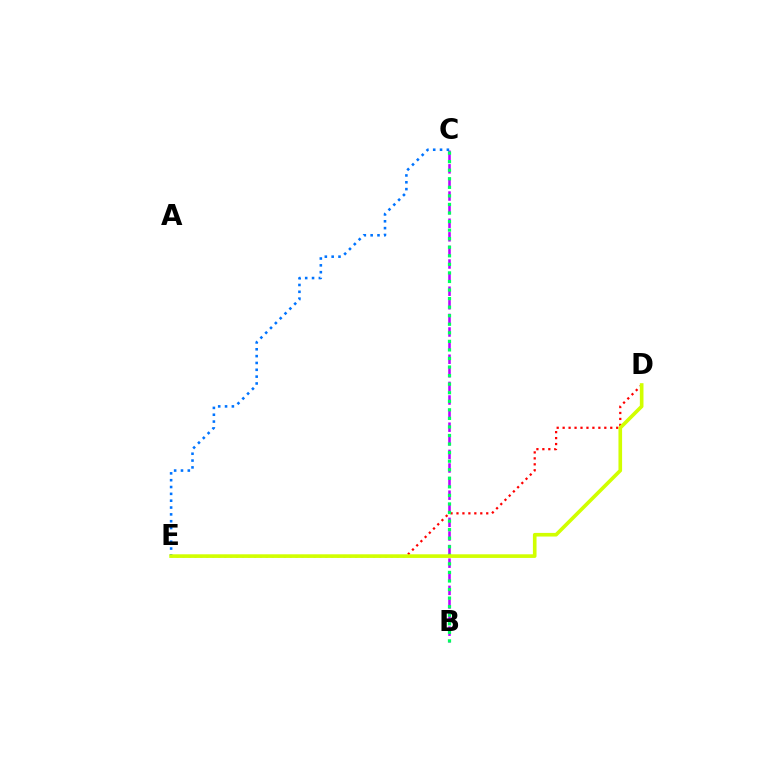{('B', 'C'): [{'color': '#b900ff', 'line_style': 'dashed', 'thickness': 1.85}, {'color': '#00ff5c', 'line_style': 'dotted', 'thickness': 2.33}], ('D', 'E'): [{'color': '#ff0000', 'line_style': 'dotted', 'thickness': 1.62}, {'color': '#d1ff00', 'line_style': 'solid', 'thickness': 2.62}], ('C', 'E'): [{'color': '#0074ff', 'line_style': 'dotted', 'thickness': 1.86}]}